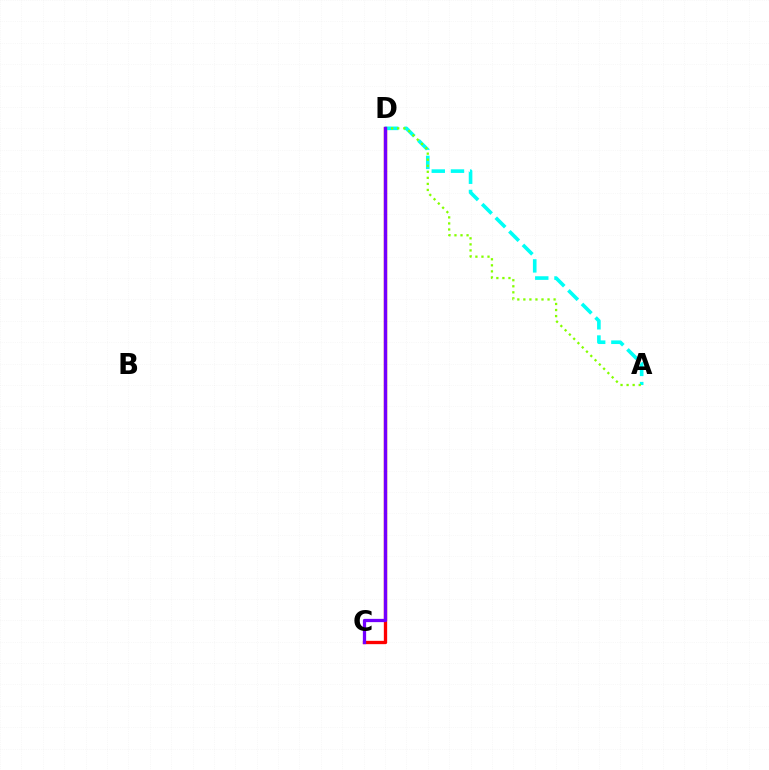{('C', 'D'): [{'color': '#ff0000', 'line_style': 'solid', 'thickness': 2.39}, {'color': '#7200ff', 'line_style': 'solid', 'thickness': 2.35}], ('A', 'D'): [{'color': '#00fff6', 'line_style': 'dashed', 'thickness': 2.61}, {'color': '#84ff00', 'line_style': 'dotted', 'thickness': 1.64}]}